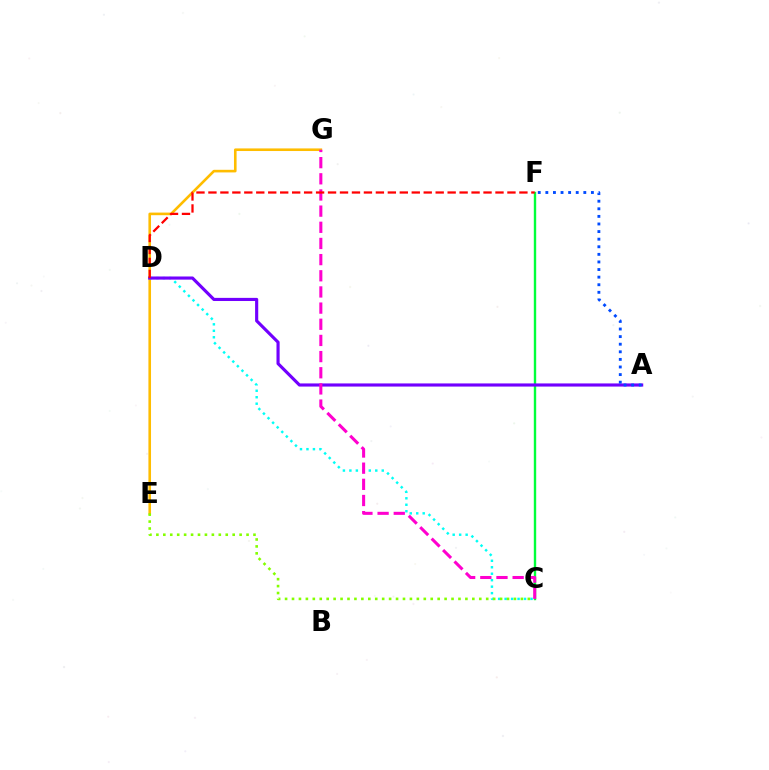{('C', 'F'): [{'color': '#00ff39', 'line_style': 'solid', 'thickness': 1.72}], ('C', 'D'): [{'color': '#00fff6', 'line_style': 'dotted', 'thickness': 1.76}], ('E', 'G'): [{'color': '#ffbd00', 'line_style': 'solid', 'thickness': 1.88}], ('C', 'E'): [{'color': '#84ff00', 'line_style': 'dotted', 'thickness': 1.88}], ('A', 'D'): [{'color': '#7200ff', 'line_style': 'solid', 'thickness': 2.26}], ('A', 'F'): [{'color': '#004bff', 'line_style': 'dotted', 'thickness': 2.06}], ('C', 'G'): [{'color': '#ff00cf', 'line_style': 'dashed', 'thickness': 2.2}], ('D', 'F'): [{'color': '#ff0000', 'line_style': 'dashed', 'thickness': 1.62}]}